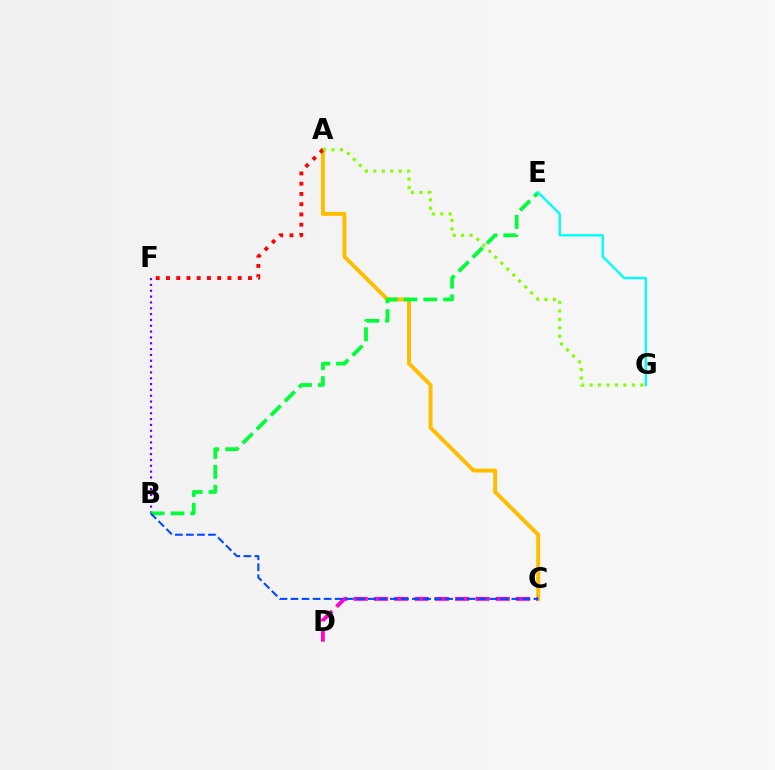{('B', 'F'): [{'color': '#7200ff', 'line_style': 'dotted', 'thickness': 1.58}], ('A', 'C'): [{'color': '#ffbd00', 'line_style': 'solid', 'thickness': 2.84}], ('C', 'D'): [{'color': '#ff00cf', 'line_style': 'dashed', 'thickness': 2.76}], ('B', 'E'): [{'color': '#00ff39', 'line_style': 'dashed', 'thickness': 2.69}], ('B', 'C'): [{'color': '#004bff', 'line_style': 'dashed', 'thickness': 1.5}], ('A', 'F'): [{'color': '#ff0000', 'line_style': 'dotted', 'thickness': 2.78}], ('A', 'G'): [{'color': '#84ff00', 'line_style': 'dotted', 'thickness': 2.29}], ('E', 'G'): [{'color': '#00fff6', 'line_style': 'solid', 'thickness': 1.71}]}